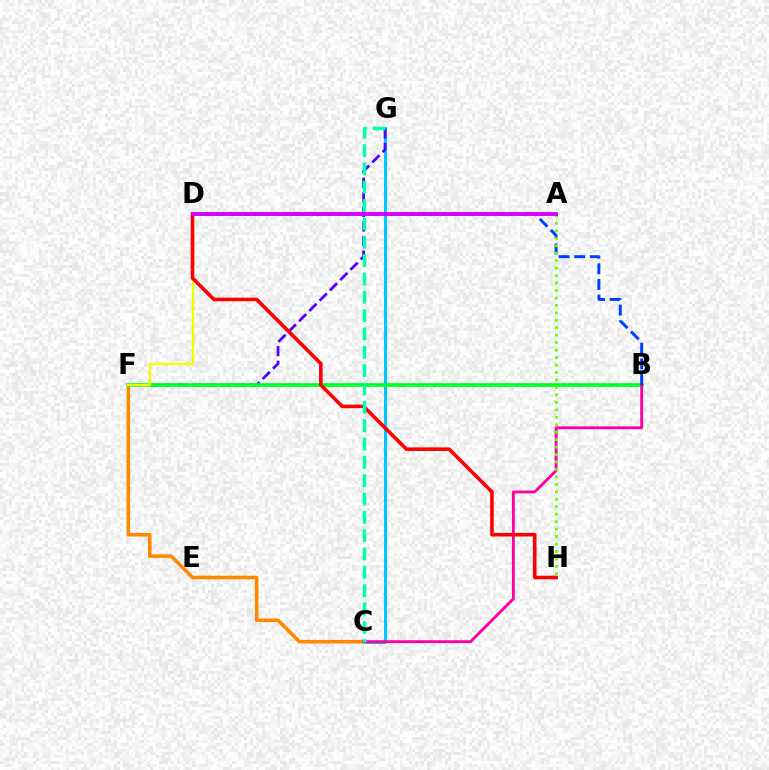{('C', 'G'): [{'color': '#00c7ff', 'line_style': 'solid', 'thickness': 2.21}, {'color': '#00ffaf', 'line_style': 'dashed', 'thickness': 2.49}], ('F', 'G'): [{'color': '#4f00ff', 'line_style': 'dashed', 'thickness': 1.98}], ('C', 'F'): [{'color': '#ff8800', 'line_style': 'solid', 'thickness': 2.55}], ('B', 'F'): [{'color': '#00ff27', 'line_style': 'solid', 'thickness': 2.65}], ('B', 'C'): [{'color': '#ff00a0', 'line_style': 'solid', 'thickness': 2.05}], ('B', 'D'): [{'color': '#003fff', 'line_style': 'dashed', 'thickness': 2.13}], ('D', 'F'): [{'color': '#eeff00', 'line_style': 'solid', 'thickness': 1.73}], ('D', 'H'): [{'color': '#ff0000', 'line_style': 'solid', 'thickness': 2.58}], ('A', 'H'): [{'color': '#66ff00', 'line_style': 'dotted', 'thickness': 2.03}], ('A', 'D'): [{'color': '#d600ff', 'line_style': 'solid', 'thickness': 2.82}]}